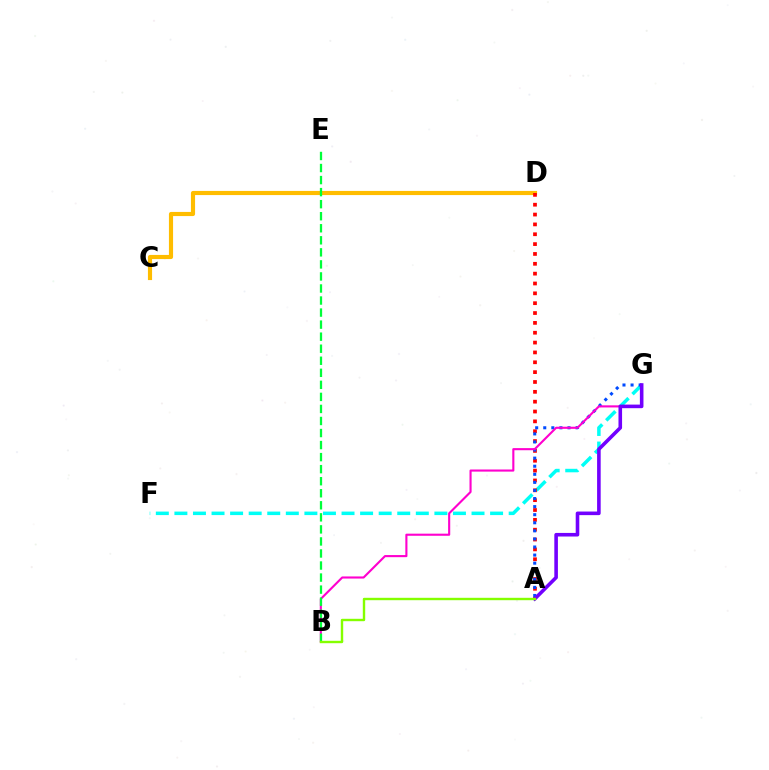{('F', 'G'): [{'color': '#00fff6', 'line_style': 'dashed', 'thickness': 2.52}], ('C', 'D'): [{'color': '#ffbd00', 'line_style': 'solid', 'thickness': 2.99}], ('A', 'D'): [{'color': '#ff0000', 'line_style': 'dotted', 'thickness': 2.68}], ('A', 'G'): [{'color': '#004bff', 'line_style': 'dotted', 'thickness': 2.2}, {'color': '#7200ff', 'line_style': 'solid', 'thickness': 2.59}], ('B', 'G'): [{'color': '#ff00cf', 'line_style': 'solid', 'thickness': 1.52}], ('B', 'E'): [{'color': '#00ff39', 'line_style': 'dashed', 'thickness': 1.64}], ('A', 'B'): [{'color': '#84ff00', 'line_style': 'solid', 'thickness': 1.73}]}